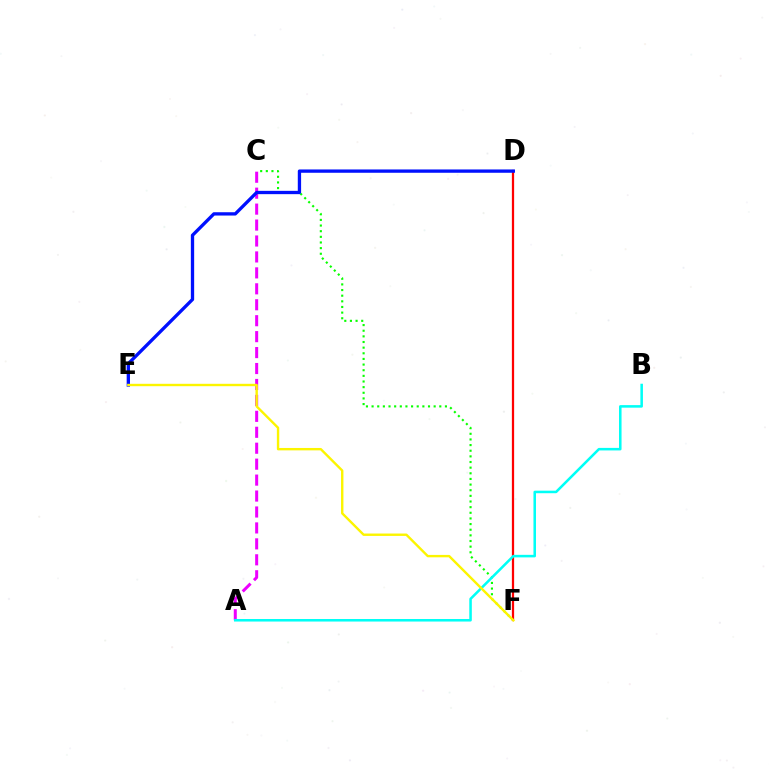{('C', 'F'): [{'color': '#08ff00', 'line_style': 'dotted', 'thickness': 1.53}], ('A', 'C'): [{'color': '#ee00ff', 'line_style': 'dashed', 'thickness': 2.17}], ('D', 'F'): [{'color': '#ff0000', 'line_style': 'solid', 'thickness': 1.62}], ('A', 'B'): [{'color': '#00fff6', 'line_style': 'solid', 'thickness': 1.83}], ('D', 'E'): [{'color': '#0010ff', 'line_style': 'solid', 'thickness': 2.39}], ('E', 'F'): [{'color': '#fcf500', 'line_style': 'solid', 'thickness': 1.72}]}